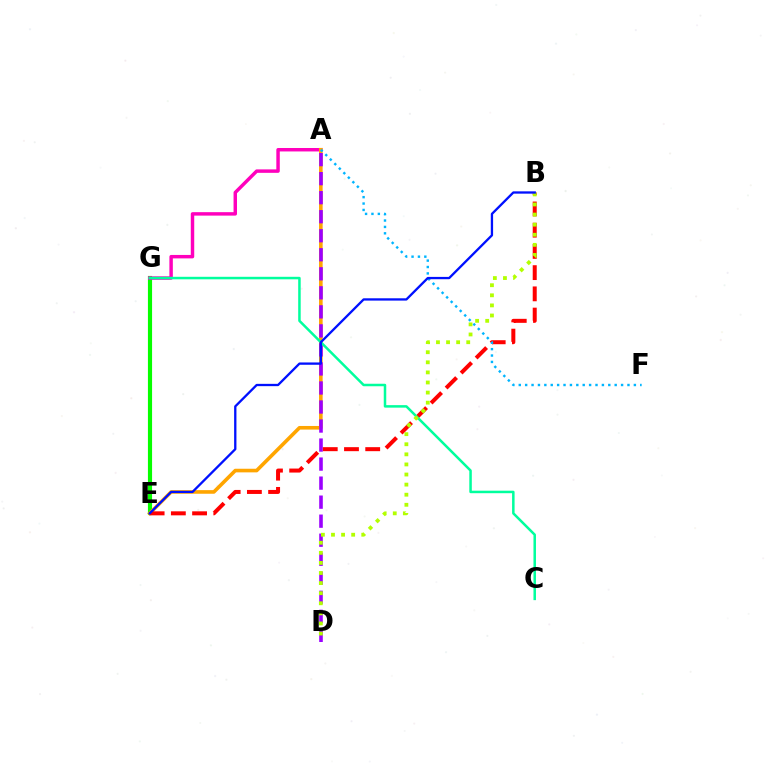{('E', 'G'): [{'color': '#08ff00', 'line_style': 'solid', 'thickness': 2.99}], ('A', 'G'): [{'color': '#ff00bd', 'line_style': 'solid', 'thickness': 2.48}], ('A', 'E'): [{'color': '#ffa500', 'line_style': 'solid', 'thickness': 2.6}], ('A', 'D'): [{'color': '#9b00ff', 'line_style': 'dashed', 'thickness': 2.59}], ('B', 'E'): [{'color': '#ff0000', 'line_style': 'dashed', 'thickness': 2.88}, {'color': '#0010ff', 'line_style': 'solid', 'thickness': 1.66}], ('C', 'G'): [{'color': '#00ff9d', 'line_style': 'solid', 'thickness': 1.8}], ('A', 'F'): [{'color': '#00b5ff', 'line_style': 'dotted', 'thickness': 1.74}], ('B', 'D'): [{'color': '#b3ff00', 'line_style': 'dotted', 'thickness': 2.74}]}